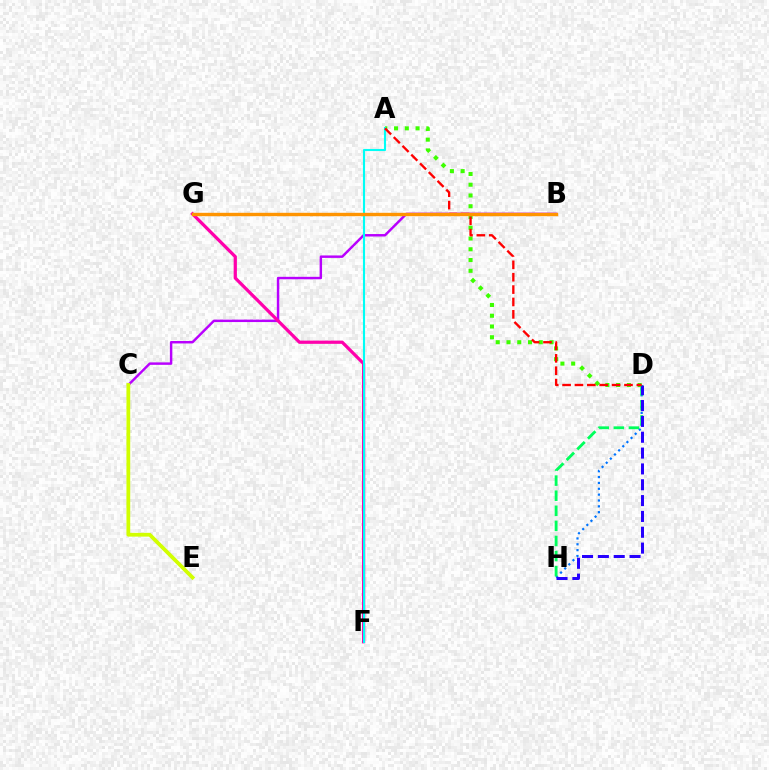{('B', 'C'): [{'color': '#b900ff', 'line_style': 'solid', 'thickness': 1.77}], ('F', 'G'): [{'color': '#ff00ac', 'line_style': 'solid', 'thickness': 2.32}], ('A', 'D'): [{'color': '#3dff00', 'line_style': 'dotted', 'thickness': 2.92}, {'color': '#ff0000', 'line_style': 'dashed', 'thickness': 1.68}], ('C', 'E'): [{'color': '#d1ff00', 'line_style': 'solid', 'thickness': 2.72}], ('D', 'H'): [{'color': '#0074ff', 'line_style': 'dotted', 'thickness': 1.59}, {'color': '#00ff5c', 'line_style': 'dashed', 'thickness': 2.05}, {'color': '#2500ff', 'line_style': 'dashed', 'thickness': 2.15}], ('A', 'F'): [{'color': '#00fff6', 'line_style': 'solid', 'thickness': 1.52}], ('B', 'G'): [{'color': '#ff9400', 'line_style': 'solid', 'thickness': 2.44}]}